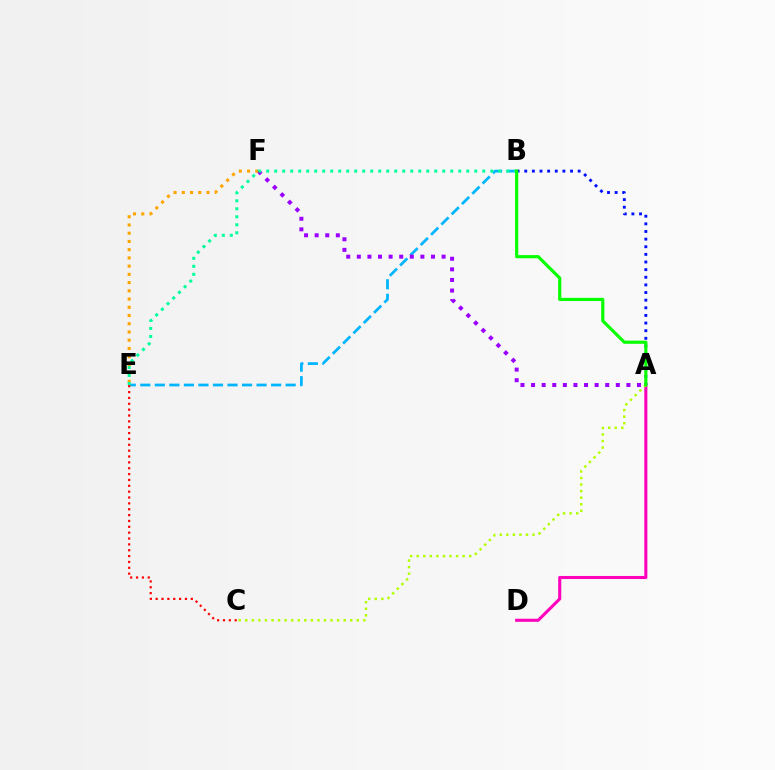{('A', 'D'): [{'color': '#ff00bd', 'line_style': 'solid', 'thickness': 2.21}], ('B', 'E'): [{'color': '#00b5ff', 'line_style': 'dashed', 'thickness': 1.97}, {'color': '#00ff9d', 'line_style': 'dotted', 'thickness': 2.17}], ('A', 'F'): [{'color': '#9b00ff', 'line_style': 'dotted', 'thickness': 2.88}], ('A', 'B'): [{'color': '#0010ff', 'line_style': 'dotted', 'thickness': 2.07}, {'color': '#08ff00', 'line_style': 'solid', 'thickness': 2.28}], ('E', 'F'): [{'color': '#ffa500', 'line_style': 'dotted', 'thickness': 2.24}], ('C', 'E'): [{'color': '#ff0000', 'line_style': 'dotted', 'thickness': 1.59}], ('A', 'C'): [{'color': '#b3ff00', 'line_style': 'dotted', 'thickness': 1.78}]}